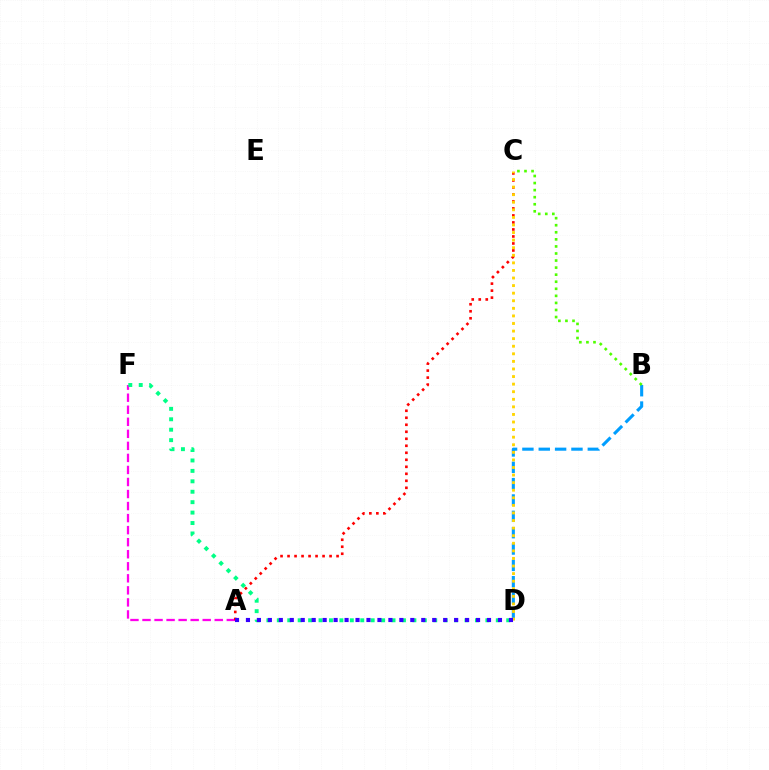{('B', 'D'): [{'color': '#009eff', 'line_style': 'dashed', 'thickness': 2.22}], ('A', 'F'): [{'color': '#ff00ed', 'line_style': 'dashed', 'thickness': 1.64}], ('A', 'C'): [{'color': '#ff0000', 'line_style': 'dotted', 'thickness': 1.9}], ('D', 'F'): [{'color': '#00ff86', 'line_style': 'dotted', 'thickness': 2.83}], ('C', 'D'): [{'color': '#ffd500', 'line_style': 'dotted', 'thickness': 2.06}], ('A', 'D'): [{'color': '#3700ff', 'line_style': 'dotted', 'thickness': 2.98}], ('B', 'C'): [{'color': '#4fff00', 'line_style': 'dotted', 'thickness': 1.92}]}